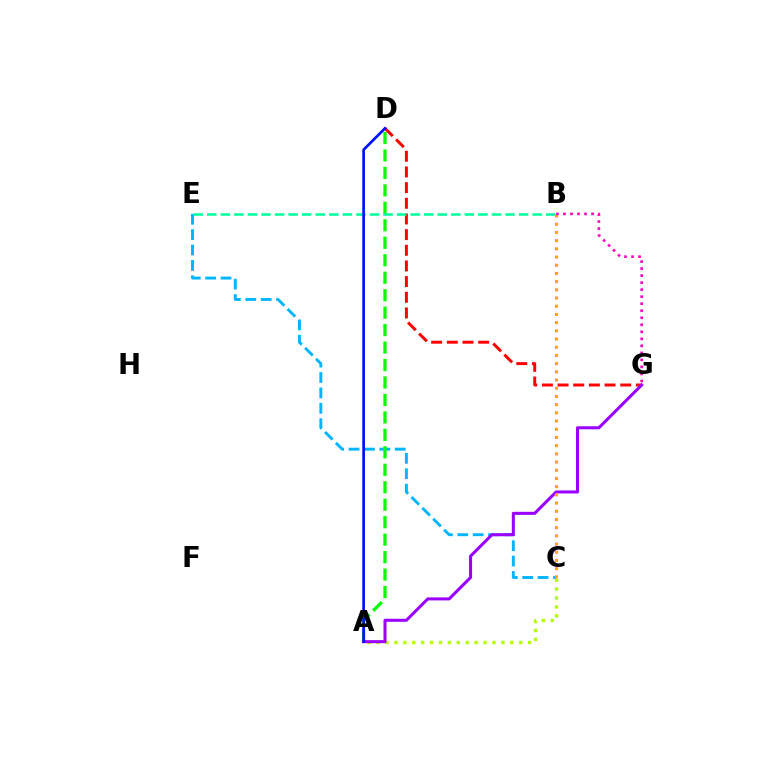{('C', 'E'): [{'color': '#00b5ff', 'line_style': 'dashed', 'thickness': 2.09}], ('A', 'C'): [{'color': '#b3ff00', 'line_style': 'dotted', 'thickness': 2.42}], ('A', 'D'): [{'color': '#08ff00', 'line_style': 'dashed', 'thickness': 2.37}, {'color': '#0010ff', 'line_style': 'solid', 'thickness': 1.94}], ('D', 'G'): [{'color': '#ff0000', 'line_style': 'dashed', 'thickness': 2.13}], ('A', 'G'): [{'color': '#9b00ff', 'line_style': 'solid', 'thickness': 2.19}], ('B', 'E'): [{'color': '#00ff9d', 'line_style': 'dashed', 'thickness': 1.84}], ('B', 'C'): [{'color': '#ffa500', 'line_style': 'dotted', 'thickness': 2.23}], ('B', 'G'): [{'color': '#ff00bd', 'line_style': 'dotted', 'thickness': 1.91}]}